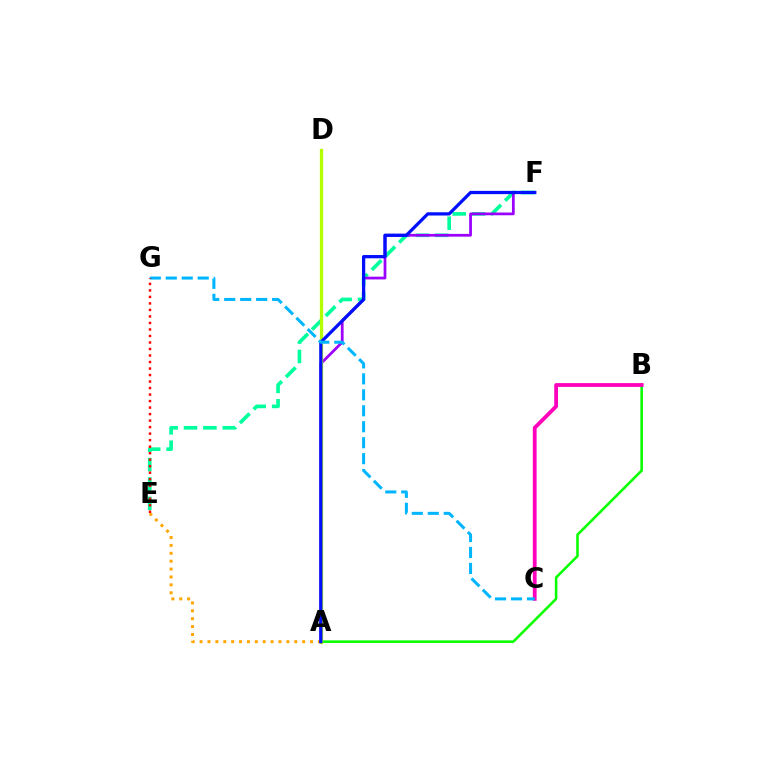{('A', 'B'): [{'color': '#08ff00', 'line_style': 'solid', 'thickness': 1.85}], ('E', 'F'): [{'color': '#00ff9d', 'line_style': 'dashed', 'thickness': 2.64}], ('A', 'E'): [{'color': '#ffa500', 'line_style': 'dotted', 'thickness': 2.14}], ('A', 'F'): [{'color': '#9b00ff', 'line_style': 'solid', 'thickness': 1.98}, {'color': '#0010ff', 'line_style': 'solid', 'thickness': 2.34}], ('A', 'D'): [{'color': '#b3ff00', 'line_style': 'solid', 'thickness': 2.35}], ('B', 'C'): [{'color': '#ff00bd', 'line_style': 'solid', 'thickness': 2.72}], ('C', 'G'): [{'color': '#00b5ff', 'line_style': 'dashed', 'thickness': 2.17}], ('E', 'G'): [{'color': '#ff0000', 'line_style': 'dotted', 'thickness': 1.77}]}